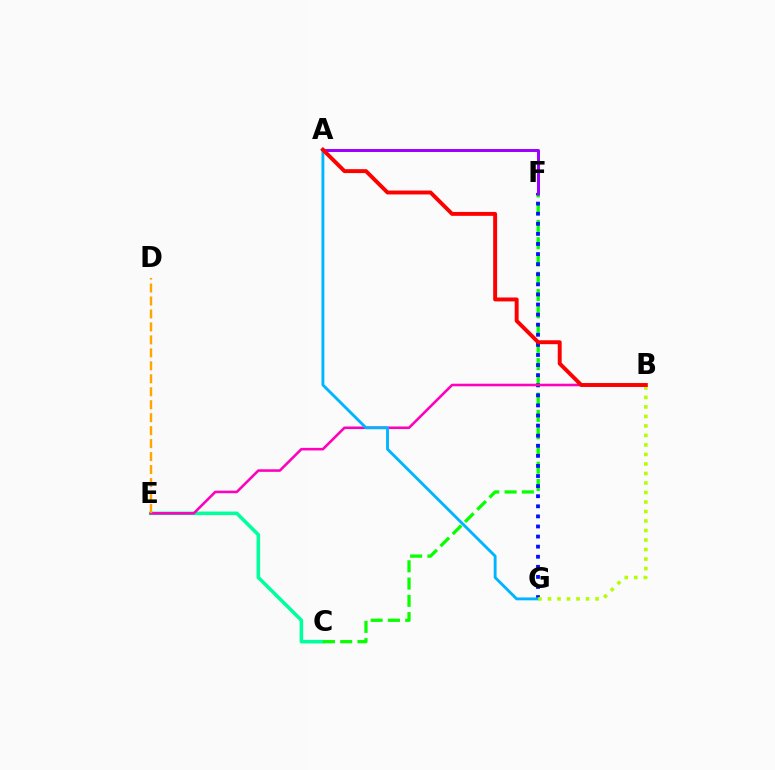{('C', 'E'): [{'color': '#00ff9d', 'line_style': 'solid', 'thickness': 2.56}], ('C', 'F'): [{'color': '#08ff00', 'line_style': 'dashed', 'thickness': 2.35}], ('F', 'G'): [{'color': '#0010ff', 'line_style': 'dotted', 'thickness': 2.74}], ('B', 'E'): [{'color': '#ff00bd', 'line_style': 'solid', 'thickness': 1.85}], ('A', 'F'): [{'color': '#9b00ff', 'line_style': 'solid', 'thickness': 2.14}], ('A', 'G'): [{'color': '#00b5ff', 'line_style': 'solid', 'thickness': 2.07}], ('B', 'G'): [{'color': '#b3ff00', 'line_style': 'dotted', 'thickness': 2.58}], ('D', 'E'): [{'color': '#ffa500', 'line_style': 'dashed', 'thickness': 1.76}], ('A', 'B'): [{'color': '#ff0000', 'line_style': 'solid', 'thickness': 2.82}]}